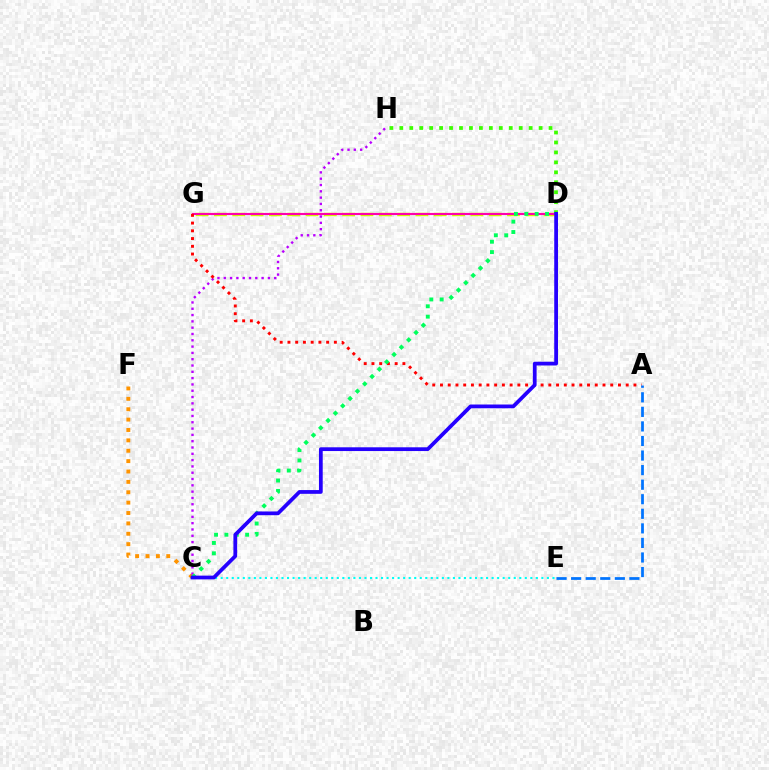{('C', 'F'): [{'color': '#ff9400', 'line_style': 'dotted', 'thickness': 2.82}], ('C', 'E'): [{'color': '#00fff6', 'line_style': 'dotted', 'thickness': 1.5}], ('D', 'G'): [{'color': '#d1ff00', 'line_style': 'dashed', 'thickness': 2.49}, {'color': '#ff00ac', 'line_style': 'solid', 'thickness': 1.53}], ('C', 'H'): [{'color': '#b900ff', 'line_style': 'dotted', 'thickness': 1.71}], ('A', 'G'): [{'color': '#ff0000', 'line_style': 'dotted', 'thickness': 2.1}], ('A', 'E'): [{'color': '#0074ff', 'line_style': 'dashed', 'thickness': 1.98}], ('C', 'D'): [{'color': '#00ff5c', 'line_style': 'dotted', 'thickness': 2.82}, {'color': '#2500ff', 'line_style': 'solid', 'thickness': 2.7}], ('D', 'H'): [{'color': '#3dff00', 'line_style': 'dotted', 'thickness': 2.7}]}